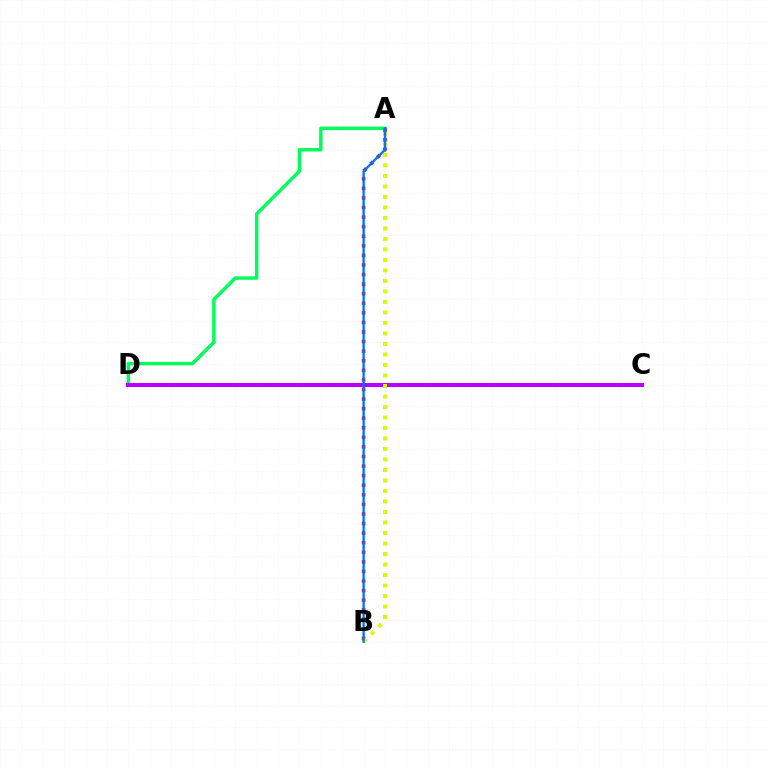{('A', 'D'): [{'color': '#00ff5c', 'line_style': 'solid', 'thickness': 2.47}], ('C', 'D'): [{'color': '#b900ff', 'line_style': 'solid', 'thickness': 2.93}], ('A', 'B'): [{'color': '#ff0000', 'line_style': 'dotted', 'thickness': 2.6}, {'color': '#d1ff00', 'line_style': 'dotted', 'thickness': 2.85}, {'color': '#0074ff', 'line_style': 'solid', 'thickness': 1.69}]}